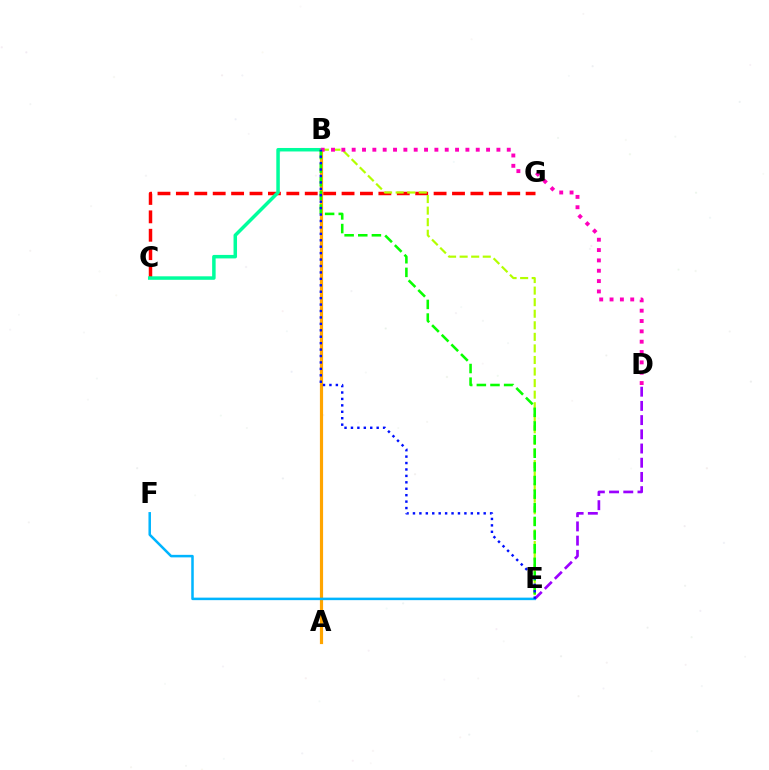{('D', 'E'): [{'color': '#9b00ff', 'line_style': 'dashed', 'thickness': 1.93}], ('C', 'G'): [{'color': '#ff0000', 'line_style': 'dashed', 'thickness': 2.5}], ('B', 'C'): [{'color': '#00ff9d', 'line_style': 'solid', 'thickness': 2.52}], ('B', 'E'): [{'color': '#b3ff00', 'line_style': 'dashed', 'thickness': 1.57}, {'color': '#08ff00', 'line_style': 'dashed', 'thickness': 1.85}, {'color': '#0010ff', 'line_style': 'dotted', 'thickness': 1.75}], ('A', 'B'): [{'color': '#ffa500', 'line_style': 'solid', 'thickness': 2.29}], ('B', 'D'): [{'color': '#ff00bd', 'line_style': 'dotted', 'thickness': 2.81}], ('E', 'F'): [{'color': '#00b5ff', 'line_style': 'solid', 'thickness': 1.81}]}